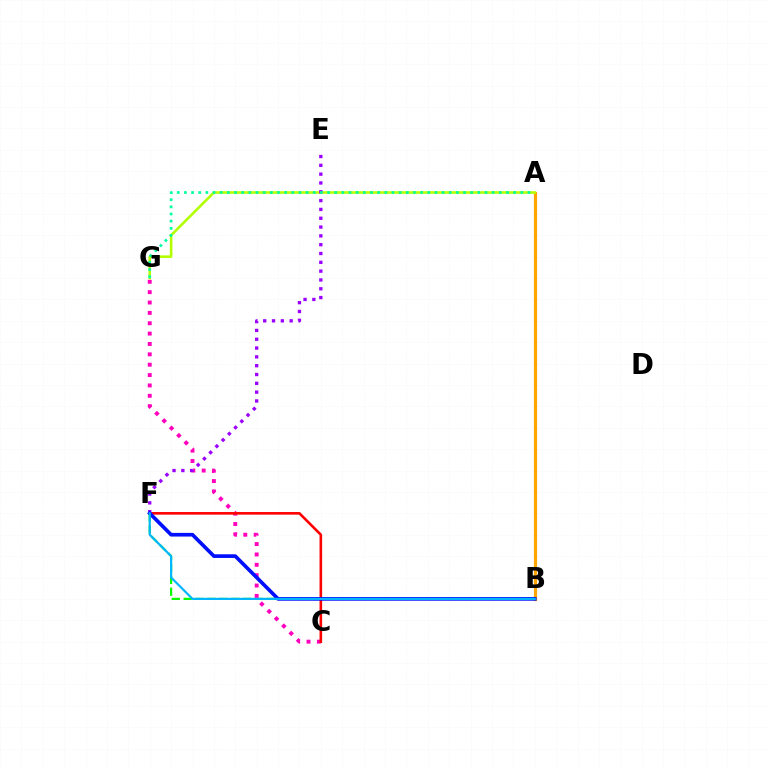{('A', 'B'): [{'color': '#ffa500', 'line_style': 'solid', 'thickness': 2.32}], ('B', 'F'): [{'color': '#08ff00', 'line_style': 'dashed', 'thickness': 1.61}, {'color': '#0010ff', 'line_style': 'solid', 'thickness': 2.64}, {'color': '#00b5ff', 'line_style': 'solid', 'thickness': 1.55}], ('C', 'G'): [{'color': '#ff00bd', 'line_style': 'dotted', 'thickness': 2.82}], ('A', 'G'): [{'color': '#b3ff00', 'line_style': 'solid', 'thickness': 1.85}, {'color': '#00ff9d', 'line_style': 'dotted', 'thickness': 1.94}], ('C', 'F'): [{'color': '#ff0000', 'line_style': 'solid', 'thickness': 1.88}], ('E', 'F'): [{'color': '#9b00ff', 'line_style': 'dotted', 'thickness': 2.4}]}